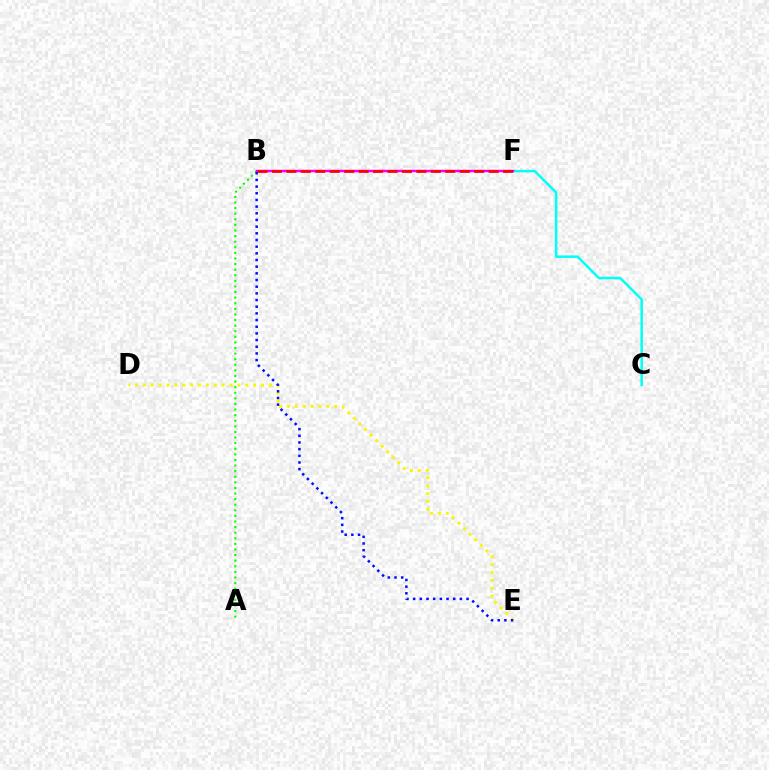{('C', 'F'): [{'color': '#00fff6', 'line_style': 'solid', 'thickness': 1.8}], ('A', 'B'): [{'color': '#08ff00', 'line_style': 'dotted', 'thickness': 1.52}], ('B', 'F'): [{'color': '#ee00ff', 'line_style': 'solid', 'thickness': 1.77}, {'color': '#ff0000', 'line_style': 'dashed', 'thickness': 1.96}], ('D', 'E'): [{'color': '#fcf500', 'line_style': 'dotted', 'thickness': 2.14}], ('B', 'E'): [{'color': '#0010ff', 'line_style': 'dotted', 'thickness': 1.81}]}